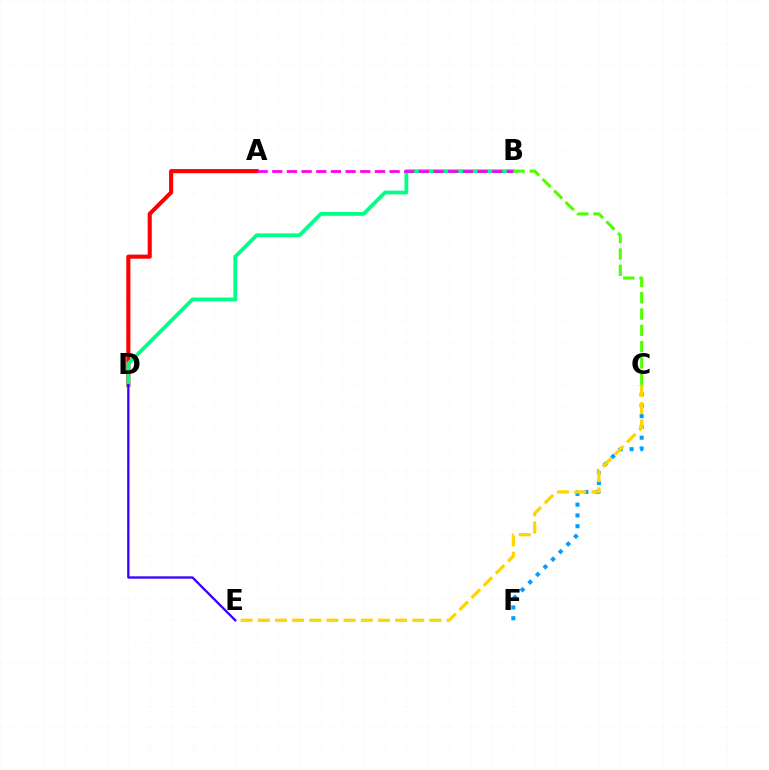{('A', 'D'): [{'color': '#ff0000', 'line_style': 'solid', 'thickness': 2.94}], ('C', 'F'): [{'color': '#009eff', 'line_style': 'dotted', 'thickness': 2.93}], ('B', 'D'): [{'color': '#00ff86', 'line_style': 'solid', 'thickness': 2.71}], ('C', 'E'): [{'color': '#ffd500', 'line_style': 'dashed', 'thickness': 2.33}], ('D', 'E'): [{'color': '#3700ff', 'line_style': 'solid', 'thickness': 1.66}], ('A', 'B'): [{'color': '#ff00ed', 'line_style': 'dashed', 'thickness': 1.99}], ('B', 'C'): [{'color': '#4fff00', 'line_style': 'dashed', 'thickness': 2.21}]}